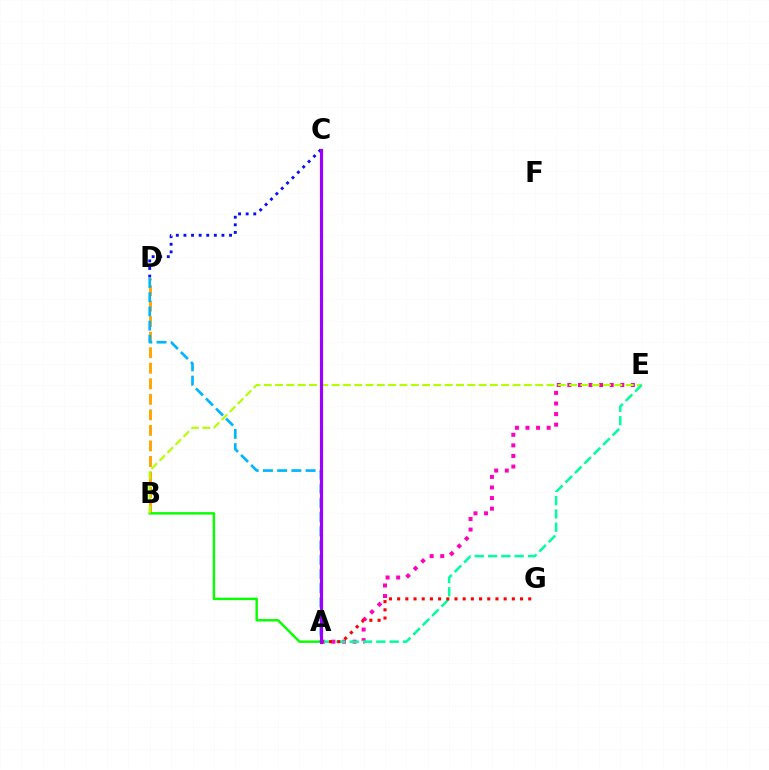{('B', 'D'): [{'color': '#ffa500', 'line_style': 'dashed', 'thickness': 2.11}], ('A', 'E'): [{'color': '#ff00bd', 'line_style': 'dotted', 'thickness': 2.88}, {'color': '#00ff9d', 'line_style': 'dashed', 'thickness': 1.81}], ('C', 'D'): [{'color': '#0010ff', 'line_style': 'dotted', 'thickness': 2.07}], ('A', 'B'): [{'color': '#08ff00', 'line_style': 'solid', 'thickness': 1.75}], ('B', 'E'): [{'color': '#b3ff00', 'line_style': 'dashed', 'thickness': 1.54}], ('A', 'D'): [{'color': '#00b5ff', 'line_style': 'dashed', 'thickness': 1.93}], ('A', 'G'): [{'color': '#ff0000', 'line_style': 'dotted', 'thickness': 2.23}], ('A', 'C'): [{'color': '#9b00ff', 'line_style': 'solid', 'thickness': 2.29}]}